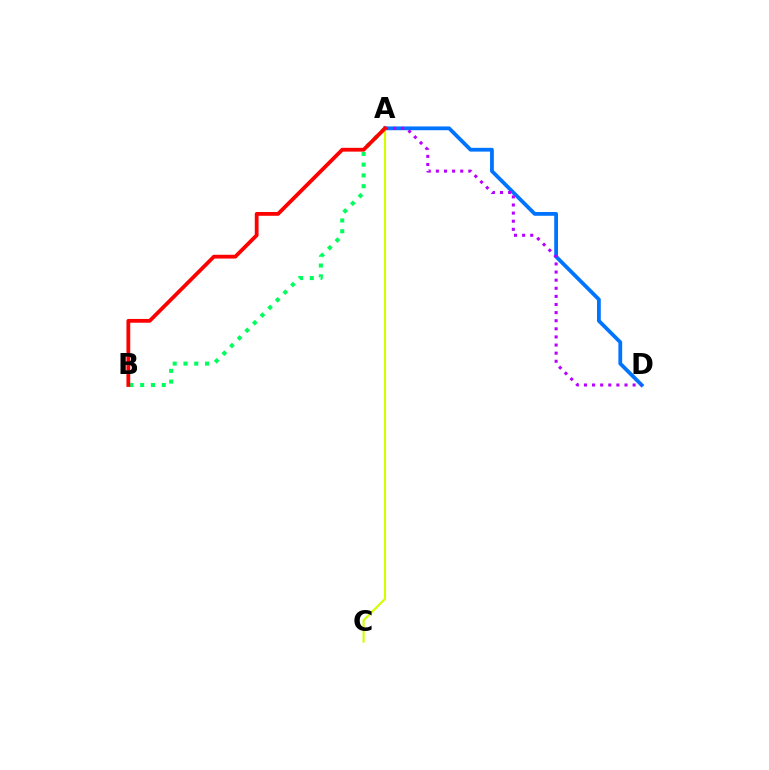{('A', 'D'): [{'color': '#0074ff', 'line_style': 'solid', 'thickness': 2.73}, {'color': '#b900ff', 'line_style': 'dotted', 'thickness': 2.2}], ('A', 'B'): [{'color': '#00ff5c', 'line_style': 'dotted', 'thickness': 2.93}, {'color': '#ff0000', 'line_style': 'solid', 'thickness': 2.73}], ('A', 'C'): [{'color': '#d1ff00', 'line_style': 'solid', 'thickness': 1.55}]}